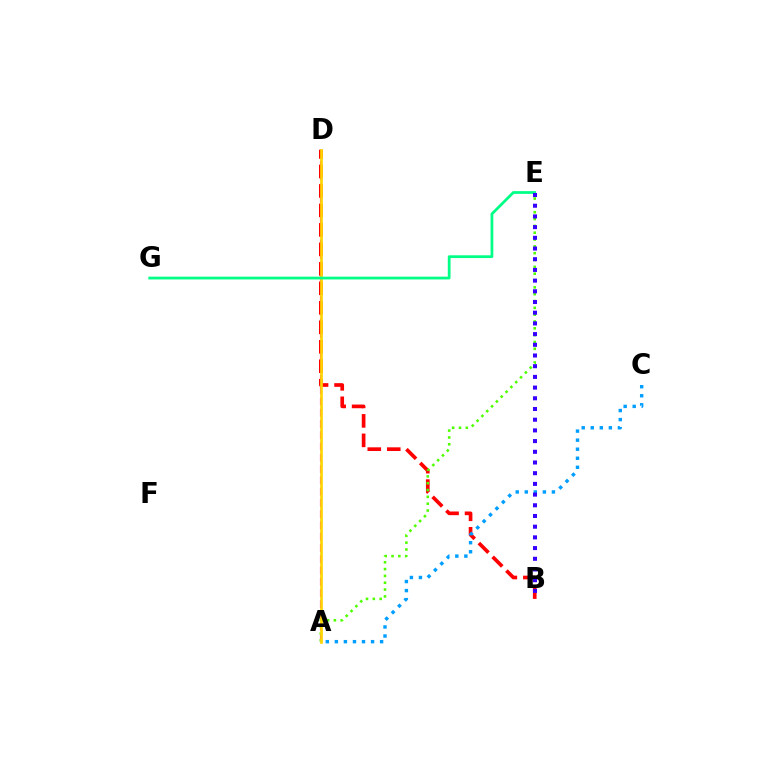{('A', 'D'): [{'color': '#ff00ed', 'line_style': 'dashed', 'thickness': 1.53}, {'color': '#ffd500', 'line_style': 'solid', 'thickness': 1.93}], ('B', 'D'): [{'color': '#ff0000', 'line_style': 'dashed', 'thickness': 2.65}], ('A', 'E'): [{'color': '#4fff00', 'line_style': 'dotted', 'thickness': 1.86}], ('A', 'C'): [{'color': '#009eff', 'line_style': 'dotted', 'thickness': 2.46}], ('E', 'G'): [{'color': '#00ff86', 'line_style': 'solid', 'thickness': 1.99}], ('B', 'E'): [{'color': '#3700ff', 'line_style': 'dotted', 'thickness': 2.91}]}